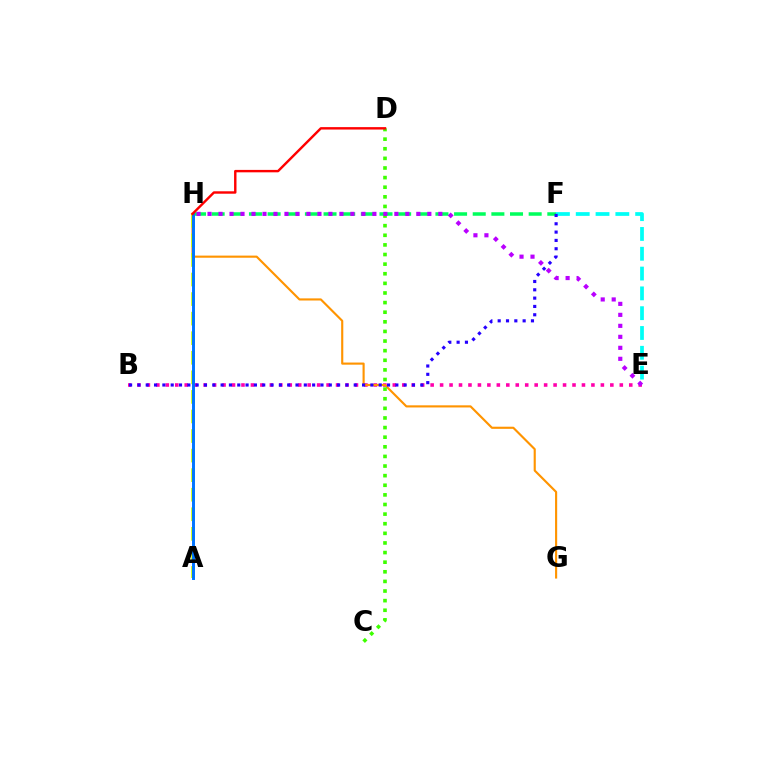{('F', 'H'): [{'color': '#00ff5c', 'line_style': 'dashed', 'thickness': 2.53}], ('B', 'E'): [{'color': '#ff00ac', 'line_style': 'dotted', 'thickness': 2.57}], ('G', 'H'): [{'color': '#ff9400', 'line_style': 'solid', 'thickness': 1.54}], ('A', 'H'): [{'color': '#d1ff00', 'line_style': 'dashed', 'thickness': 2.66}, {'color': '#0074ff', 'line_style': 'solid', 'thickness': 2.12}], ('C', 'D'): [{'color': '#3dff00', 'line_style': 'dotted', 'thickness': 2.61}], ('E', 'F'): [{'color': '#00fff6', 'line_style': 'dashed', 'thickness': 2.69}], ('B', 'F'): [{'color': '#2500ff', 'line_style': 'dotted', 'thickness': 2.26}], ('E', 'H'): [{'color': '#b900ff', 'line_style': 'dotted', 'thickness': 2.99}], ('D', 'H'): [{'color': '#ff0000', 'line_style': 'solid', 'thickness': 1.74}]}